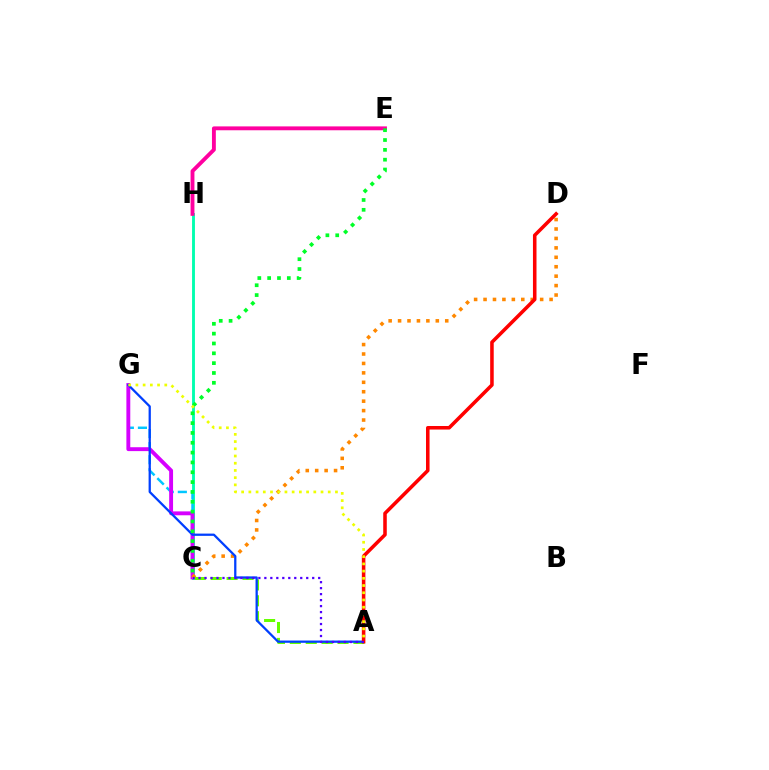{('C', 'H'): [{'color': '#00ffaf', 'line_style': 'solid', 'thickness': 2.07}], ('C', 'G'): [{'color': '#00c7ff', 'line_style': 'dashed', 'thickness': 1.78}, {'color': '#d600ff', 'line_style': 'solid', 'thickness': 2.8}], ('E', 'H'): [{'color': '#ff00a0', 'line_style': 'solid', 'thickness': 2.78}], ('A', 'C'): [{'color': '#66ff00', 'line_style': 'dashed', 'thickness': 2.16}, {'color': '#4f00ff', 'line_style': 'dotted', 'thickness': 1.63}], ('C', 'D'): [{'color': '#ff8800', 'line_style': 'dotted', 'thickness': 2.56}], ('A', 'G'): [{'color': '#003fff', 'line_style': 'solid', 'thickness': 1.63}, {'color': '#eeff00', 'line_style': 'dotted', 'thickness': 1.96}], ('C', 'E'): [{'color': '#00ff27', 'line_style': 'dotted', 'thickness': 2.67}], ('A', 'D'): [{'color': '#ff0000', 'line_style': 'solid', 'thickness': 2.55}]}